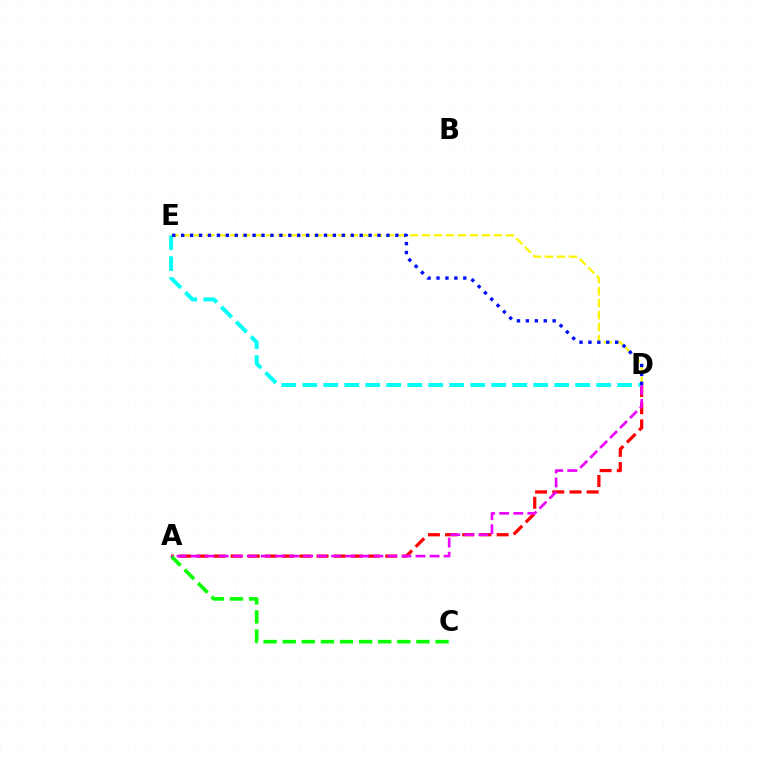{('A', 'D'): [{'color': '#ff0000', 'line_style': 'dashed', 'thickness': 2.33}, {'color': '#ee00ff', 'line_style': 'dashed', 'thickness': 1.91}], ('D', 'E'): [{'color': '#fcf500', 'line_style': 'dashed', 'thickness': 1.63}, {'color': '#00fff6', 'line_style': 'dashed', 'thickness': 2.85}, {'color': '#0010ff', 'line_style': 'dotted', 'thickness': 2.42}], ('A', 'C'): [{'color': '#08ff00', 'line_style': 'dashed', 'thickness': 2.6}]}